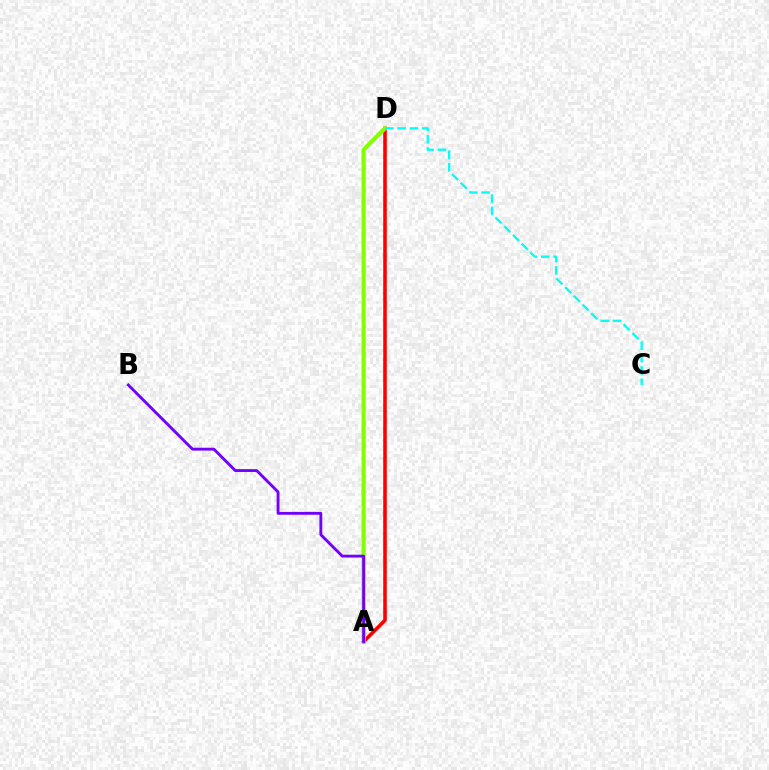{('A', 'D'): [{'color': '#ff0000', 'line_style': 'solid', 'thickness': 2.58}, {'color': '#84ff00', 'line_style': 'solid', 'thickness': 2.97}], ('A', 'B'): [{'color': '#7200ff', 'line_style': 'solid', 'thickness': 2.05}], ('C', 'D'): [{'color': '#00fff6', 'line_style': 'dashed', 'thickness': 1.68}]}